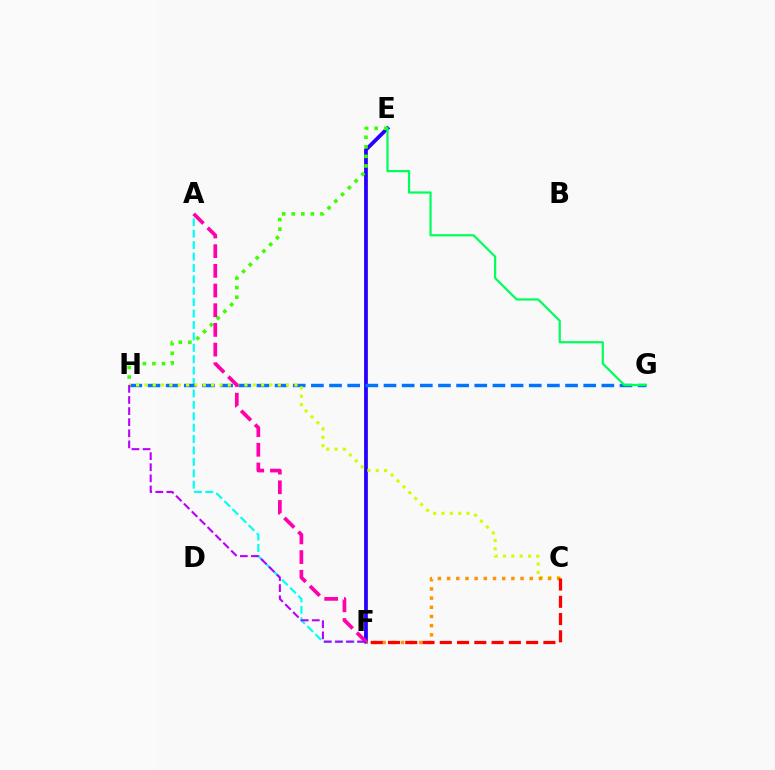{('A', 'F'): [{'color': '#00fff6', 'line_style': 'dashed', 'thickness': 1.55}, {'color': '#ff00ac', 'line_style': 'dashed', 'thickness': 2.67}], ('E', 'F'): [{'color': '#2500ff', 'line_style': 'solid', 'thickness': 2.71}], ('E', 'H'): [{'color': '#3dff00', 'line_style': 'dotted', 'thickness': 2.6}], ('G', 'H'): [{'color': '#0074ff', 'line_style': 'dashed', 'thickness': 2.47}], ('C', 'H'): [{'color': '#d1ff00', 'line_style': 'dotted', 'thickness': 2.27}], ('E', 'G'): [{'color': '#00ff5c', 'line_style': 'solid', 'thickness': 1.6}], ('C', 'F'): [{'color': '#ff9400', 'line_style': 'dotted', 'thickness': 2.49}, {'color': '#ff0000', 'line_style': 'dashed', 'thickness': 2.35}], ('F', 'H'): [{'color': '#b900ff', 'line_style': 'dashed', 'thickness': 1.51}]}